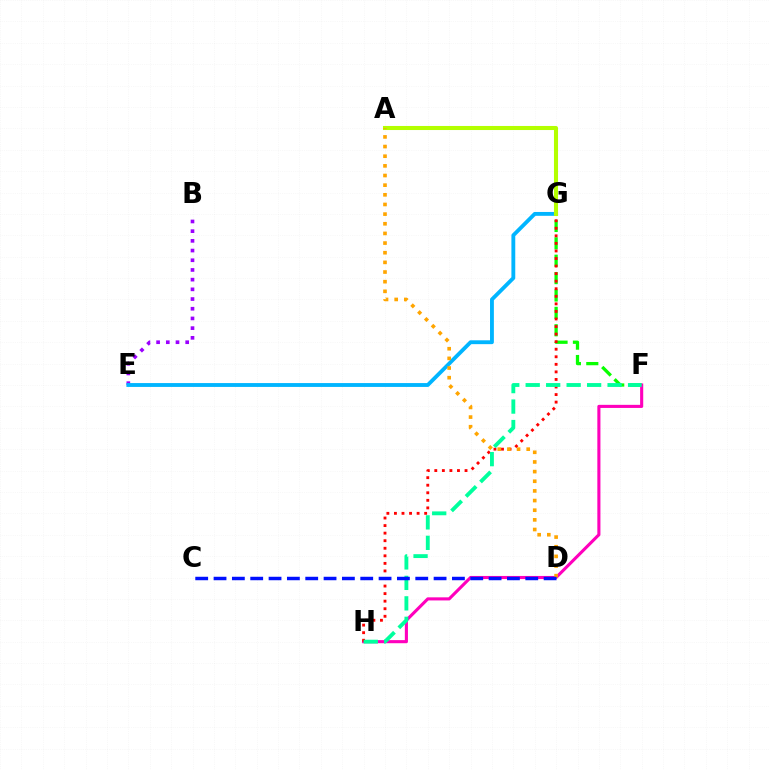{('F', 'G'): [{'color': '#08ff00', 'line_style': 'dashed', 'thickness': 2.36}], ('F', 'H'): [{'color': '#ff00bd', 'line_style': 'solid', 'thickness': 2.23}, {'color': '#00ff9d', 'line_style': 'dashed', 'thickness': 2.78}], ('G', 'H'): [{'color': '#ff0000', 'line_style': 'dotted', 'thickness': 2.05}], ('B', 'E'): [{'color': '#9b00ff', 'line_style': 'dotted', 'thickness': 2.63}], ('E', 'G'): [{'color': '#00b5ff', 'line_style': 'solid', 'thickness': 2.77}], ('A', 'G'): [{'color': '#b3ff00', 'line_style': 'solid', 'thickness': 2.92}], ('A', 'D'): [{'color': '#ffa500', 'line_style': 'dotted', 'thickness': 2.62}], ('C', 'D'): [{'color': '#0010ff', 'line_style': 'dashed', 'thickness': 2.49}]}